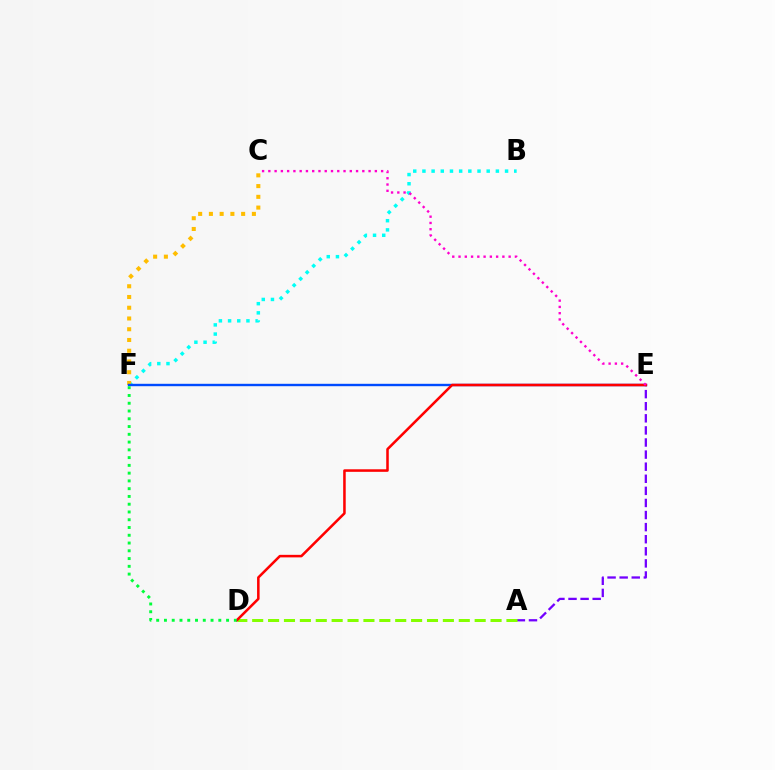{('A', 'E'): [{'color': '#7200ff', 'line_style': 'dashed', 'thickness': 1.64}], ('B', 'F'): [{'color': '#00fff6', 'line_style': 'dotted', 'thickness': 2.49}], ('C', 'F'): [{'color': '#ffbd00', 'line_style': 'dotted', 'thickness': 2.92}], ('E', 'F'): [{'color': '#004bff', 'line_style': 'solid', 'thickness': 1.73}], ('A', 'D'): [{'color': '#84ff00', 'line_style': 'dashed', 'thickness': 2.16}], ('D', 'E'): [{'color': '#ff0000', 'line_style': 'solid', 'thickness': 1.83}], ('C', 'E'): [{'color': '#ff00cf', 'line_style': 'dotted', 'thickness': 1.7}], ('D', 'F'): [{'color': '#00ff39', 'line_style': 'dotted', 'thickness': 2.11}]}